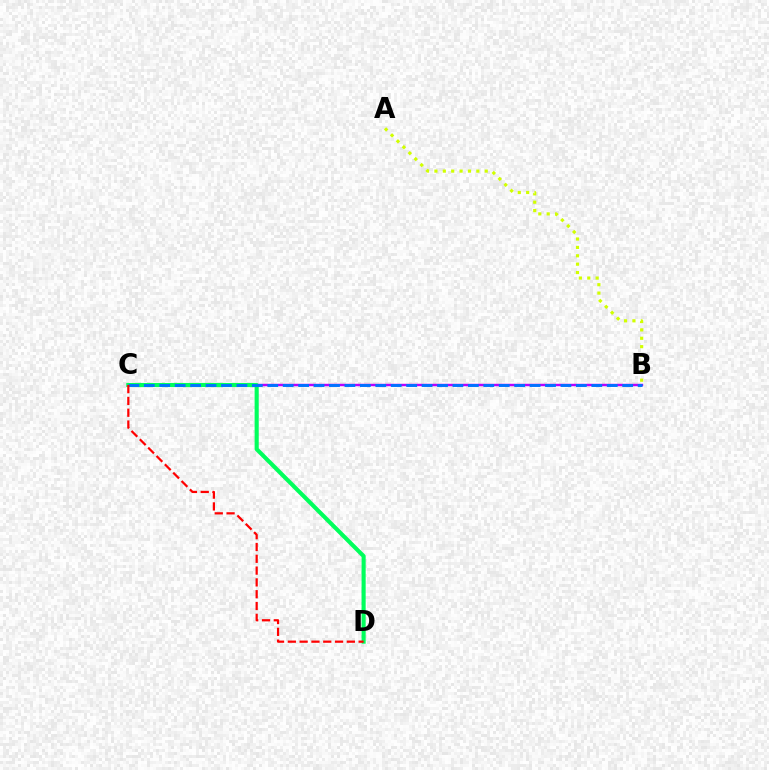{('B', 'C'): [{'color': '#b900ff', 'line_style': 'solid', 'thickness': 1.76}, {'color': '#0074ff', 'line_style': 'dashed', 'thickness': 2.1}], ('C', 'D'): [{'color': '#00ff5c', 'line_style': 'solid', 'thickness': 2.96}, {'color': '#ff0000', 'line_style': 'dashed', 'thickness': 1.6}], ('A', 'B'): [{'color': '#d1ff00', 'line_style': 'dotted', 'thickness': 2.28}]}